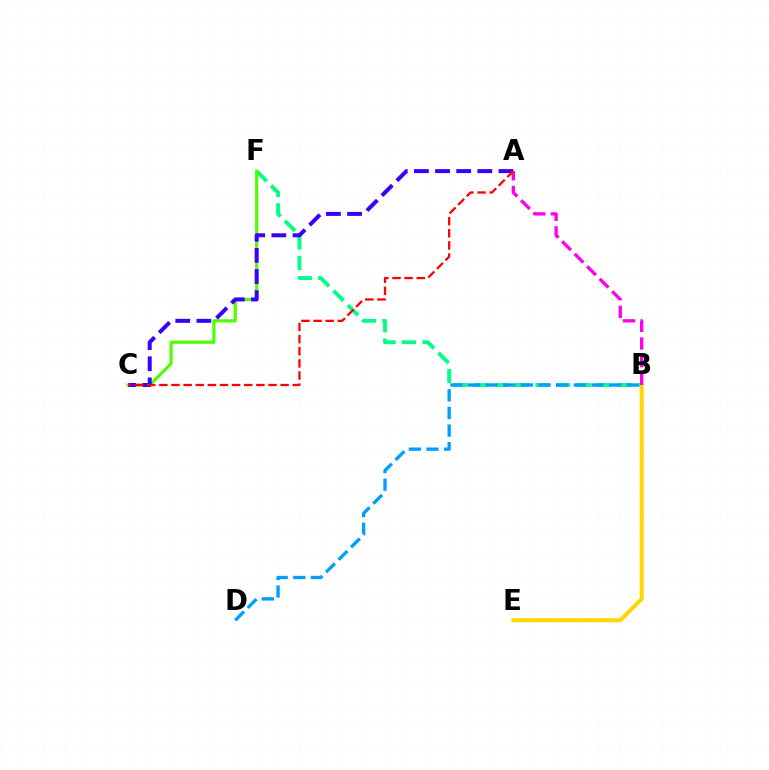{('B', 'F'): [{'color': '#00ff86', 'line_style': 'dashed', 'thickness': 2.78}], ('C', 'F'): [{'color': '#4fff00', 'line_style': 'solid', 'thickness': 2.27}], ('A', 'C'): [{'color': '#3700ff', 'line_style': 'dashed', 'thickness': 2.87}, {'color': '#ff0000', 'line_style': 'dashed', 'thickness': 1.65}], ('B', 'E'): [{'color': '#ffd500', 'line_style': 'solid', 'thickness': 2.85}], ('B', 'D'): [{'color': '#009eff', 'line_style': 'dashed', 'thickness': 2.39}], ('A', 'B'): [{'color': '#ff00ed', 'line_style': 'dashed', 'thickness': 2.4}]}